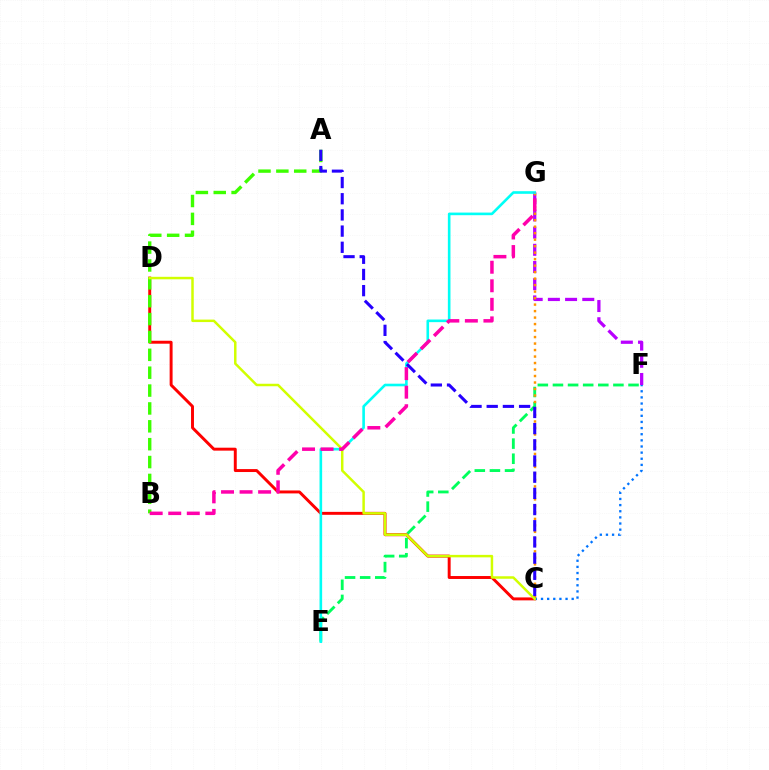{('E', 'F'): [{'color': '#00ff5c', 'line_style': 'dashed', 'thickness': 2.05}], ('C', 'D'): [{'color': '#ff0000', 'line_style': 'solid', 'thickness': 2.12}, {'color': '#d1ff00', 'line_style': 'solid', 'thickness': 1.79}], ('F', 'G'): [{'color': '#b900ff', 'line_style': 'dashed', 'thickness': 2.34}], ('C', 'G'): [{'color': '#ff9400', 'line_style': 'dotted', 'thickness': 1.76}], ('C', 'F'): [{'color': '#0074ff', 'line_style': 'dotted', 'thickness': 1.67}], ('A', 'B'): [{'color': '#3dff00', 'line_style': 'dashed', 'thickness': 2.43}], ('E', 'G'): [{'color': '#00fff6', 'line_style': 'solid', 'thickness': 1.89}], ('B', 'G'): [{'color': '#ff00ac', 'line_style': 'dashed', 'thickness': 2.52}], ('A', 'C'): [{'color': '#2500ff', 'line_style': 'dashed', 'thickness': 2.2}]}